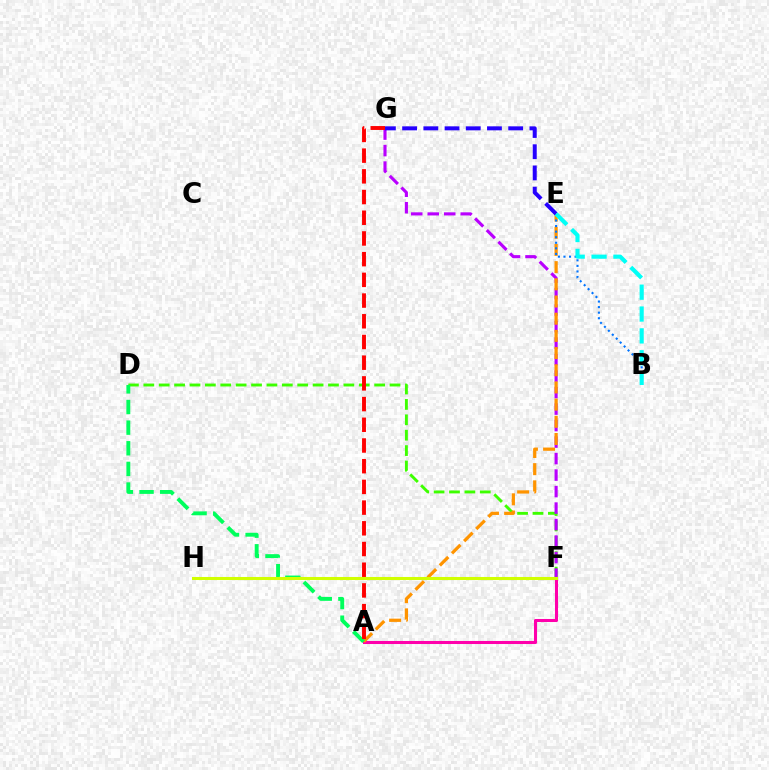{('D', 'F'): [{'color': '#3dff00', 'line_style': 'dashed', 'thickness': 2.09}], ('F', 'G'): [{'color': '#b900ff', 'line_style': 'dashed', 'thickness': 2.24}], ('A', 'F'): [{'color': '#ff00ac', 'line_style': 'solid', 'thickness': 2.19}], ('A', 'E'): [{'color': '#ff9400', 'line_style': 'dashed', 'thickness': 2.33}], ('A', 'D'): [{'color': '#00ff5c', 'line_style': 'dashed', 'thickness': 2.8}], ('B', 'E'): [{'color': '#0074ff', 'line_style': 'dotted', 'thickness': 1.51}, {'color': '#00fff6', 'line_style': 'dashed', 'thickness': 2.97}], ('F', 'H'): [{'color': '#d1ff00', 'line_style': 'solid', 'thickness': 2.2}], ('A', 'G'): [{'color': '#ff0000', 'line_style': 'dashed', 'thickness': 2.81}], ('E', 'G'): [{'color': '#2500ff', 'line_style': 'dashed', 'thickness': 2.88}]}